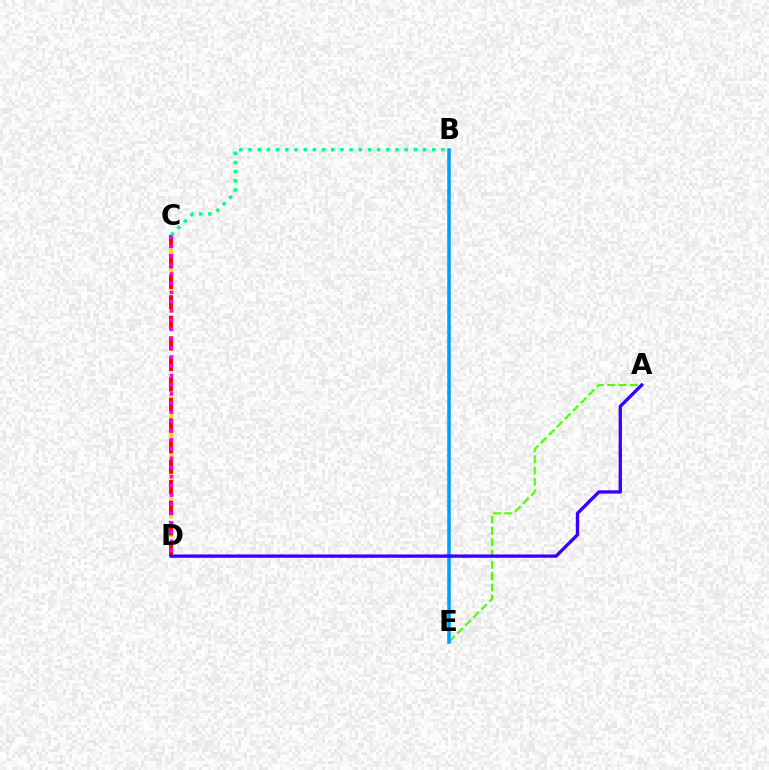{('A', 'E'): [{'color': '#4fff00', 'line_style': 'dashed', 'thickness': 1.54}], ('C', 'D'): [{'color': '#ffd500', 'line_style': 'dashed', 'thickness': 2.54}, {'color': '#ff0000', 'line_style': 'dashed', 'thickness': 2.79}, {'color': '#ff00ed', 'line_style': 'dotted', 'thickness': 2.5}], ('B', 'C'): [{'color': '#00ff86', 'line_style': 'dotted', 'thickness': 2.49}], ('B', 'E'): [{'color': '#009eff', 'line_style': 'solid', 'thickness': 2.55}], ('A', 'D'): [{'color': '#3700ff', 'line_style': 'solid', 'thickness': 2.4}]}